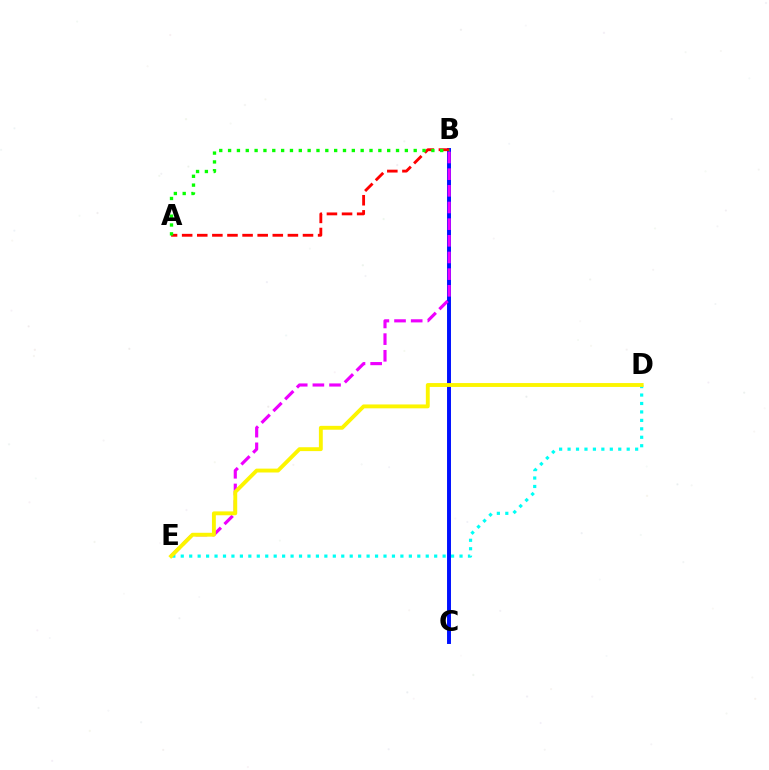{('B', 'C'): [{'color': '#0010ff', 'line_style': 'solid', 'thickness': 2.84}], ('A', 'B'): [{'color': '#ff0000', 'line_style': 'dashed', 'thickness': 2.05}, {'color': '#08ff00', 'line_style': 'dotted', 'thickness': 2.4}], ('D', 'E'): [{'color': '#00fff6', 'line_style': 'dotted', 'thickness': 2.3}, {'color': '#fcf500', 'line_style': 'solid', 'thickness': 2.79}], ('B', 'E'): [{'color': '#ee00ff', 'line_style': 'dashed', 'thickness': 2.26}]}